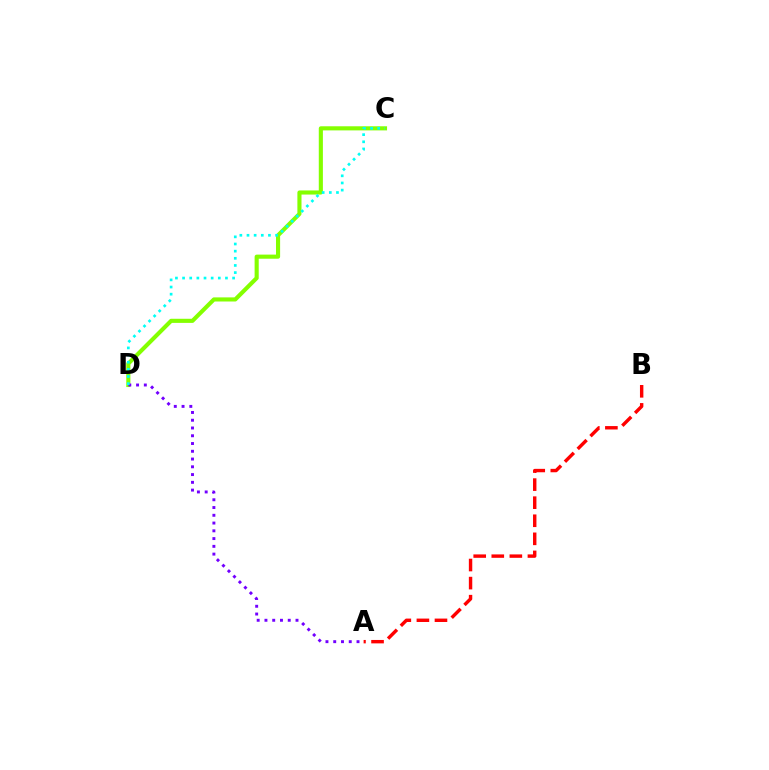{('C', 'D'): [{'color': '#84ff00', 'line_style': 'solid', 'thickness': 2.96}, {'color': '#00fff6', 'line_style': 'dotted', 'thickness': 1.94}], ('A', 'D'): [{'color': '#7200ff', 'line_style': 'dotted', 'thickness': 2.11}], ('A', 'B'): [{'color': '#ff0000', 'line_style': 'dashed', 'thickness': 2.46}]}